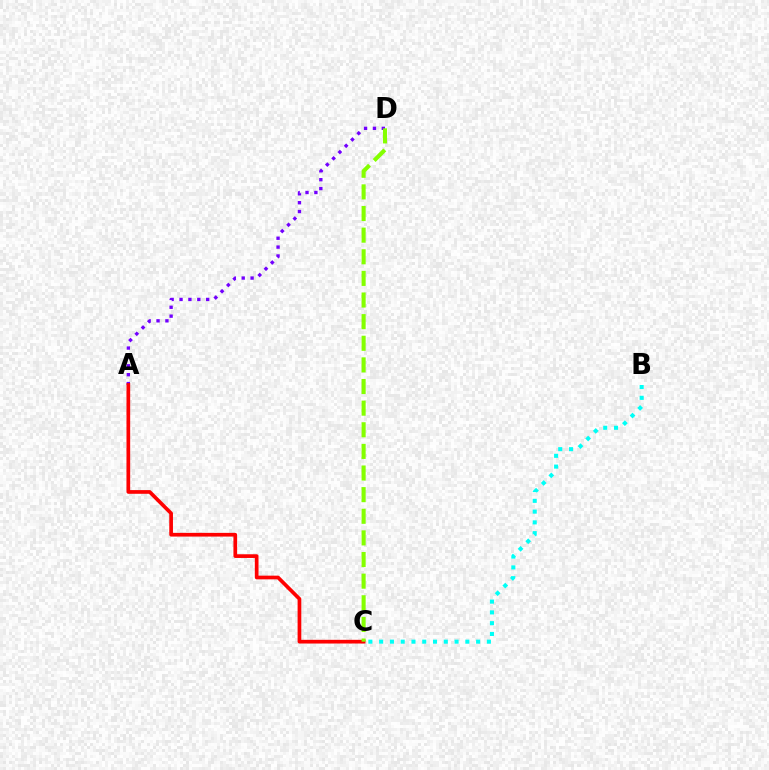{('A', 'D'): [{'color': '#7200ff', 'line_style': 'dotted', 'thickness': 2.41}], ('B', 'C'): [{'color': '#00fff6', 'line_style': 'dotted', 'thickness': 2.93}], ('A', 'C'): [{'color': '#ff0000', 'line_style': 'solid', 'thickness': 2.66}], ('C', 'D'): [{'color': '#84ff00', 'line_style': 'dashed', 'thickness': 2.94}]}